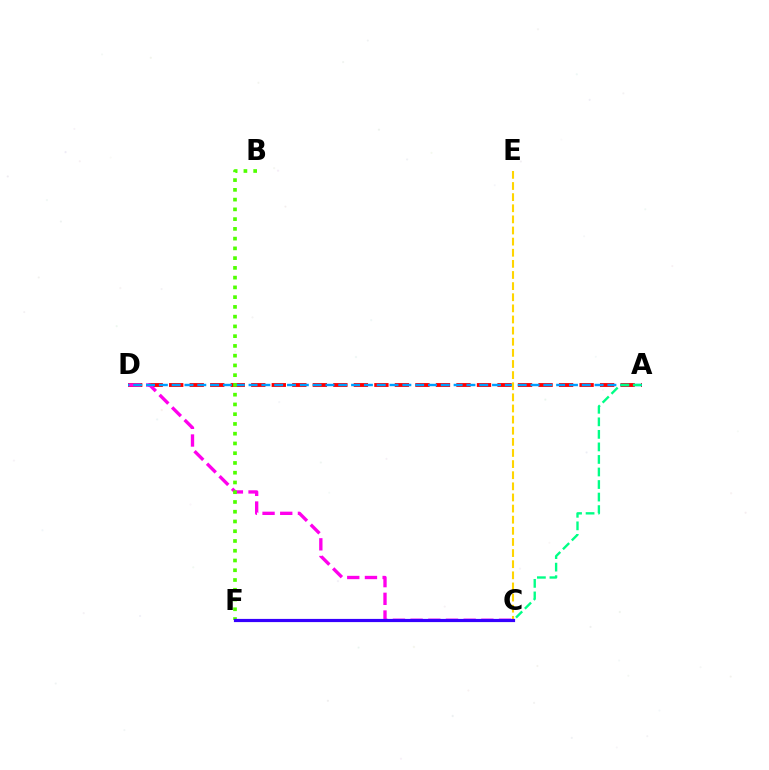{('A', 'D'): [{'color': '#ff0000', 'line_style': 'dashed', 'thickness': 2.79}, {'color': '#009eff', 'line_style': 'dashed', 'thickness': 1.74}], ('C', 'D'): [{'color': '#ff00ed', 'line_style': 'dashed', 'thickness': 2.4}], ('B', 'F'): [{'color': '#4fff00', 'line_style': 'dotted', 'thickness': 2.65}], ('C', 'E'): [{'color': '#ffd500', 'line_style': 'dashed', 'thickness': 1.51}], ('C', 'F'): [{'color': '#3700ff', 'line_style': 'solid', 'thickness': 2.3}], ('A', 'C'): [{'color': '#00ff86', 'line_style': 'dashed', 'thickness': 1.7}]}